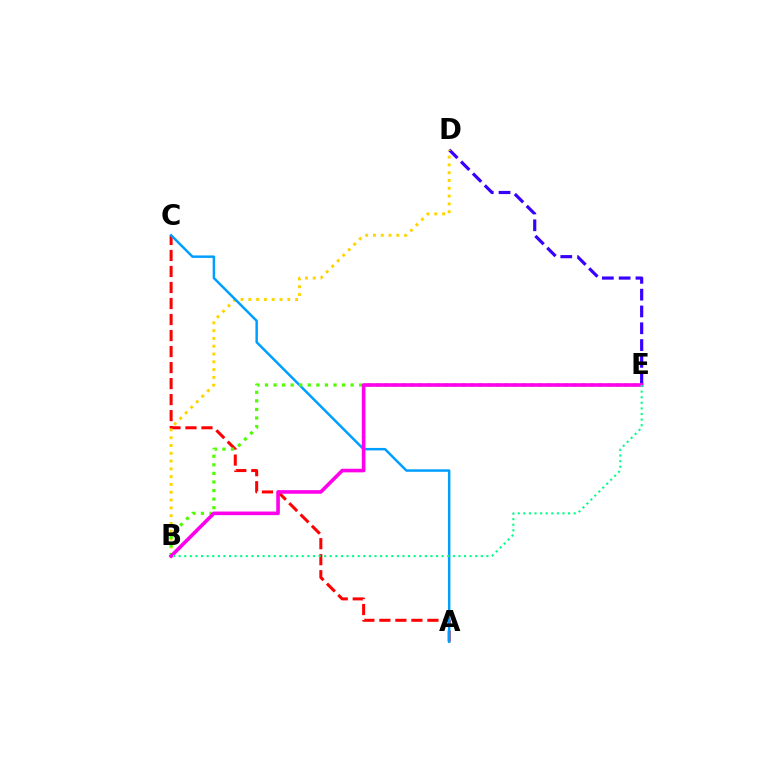{('D', 'E'): [{'color': '#3700ff', 'line_style': 'dashed', 'thickness': 2.28}], ('A', 'C'): [{'color': '#ff0000', 'line_style': 'dashed', 'thickness': 2.18}, {'color': '#009eff', 'line_style': 'solid', 'thickness': 1.79}], ('B', 'D'): [{'color': '#ffd500', 'line_style': 'dotted', 'thickness': 2.12}], ('B', 'E'): [{'color': '#4fff00', 'line_style': 'dotted', 'thickness': 2.33}, {'color': '#ff00ed', 'line_style': 'solid', 'thickness': 2.6}, {'color': '#00ff86', 'line_style': 'dotted', 'thickness': 1.52}]}